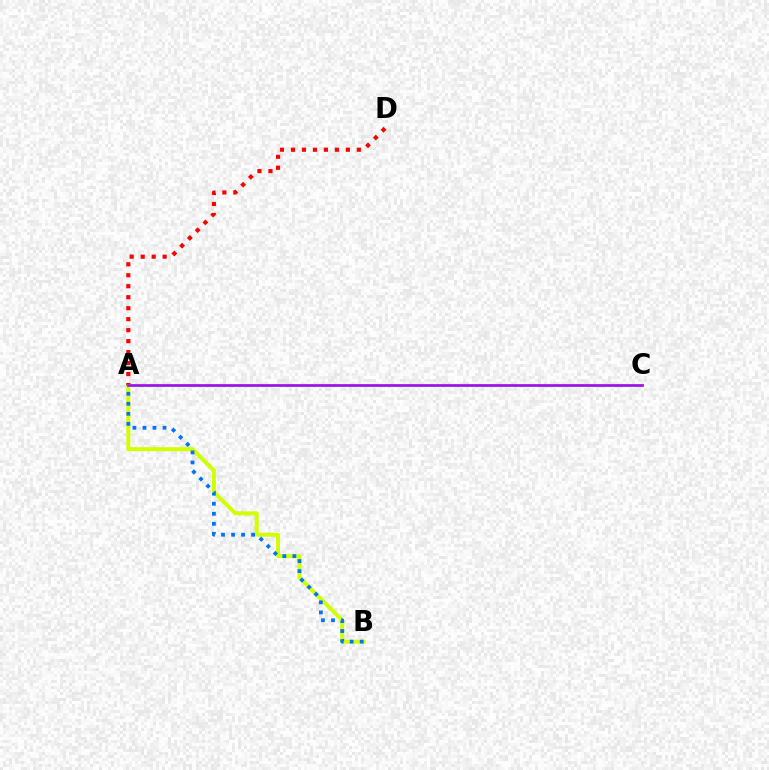{('A', 'B'): [{'color': '#d1ff00', 'line_style': 'solid', 'thickness': 2.85}, {'color': '#0074ff', 'line_style': 'dotted', 'thickness': 2.72}], ('A', 'D'): [{'color': '#ff0000', 'line_style': 'dotted', 'thickness': 2.98}], ('A', 'C'): [{'color': '#00ff5c', 'line_style': 'solid', 'thickness': 2.0}, {'color': '#b900ff', 'line_style': 'solid', 'thickness': 1.81}]}